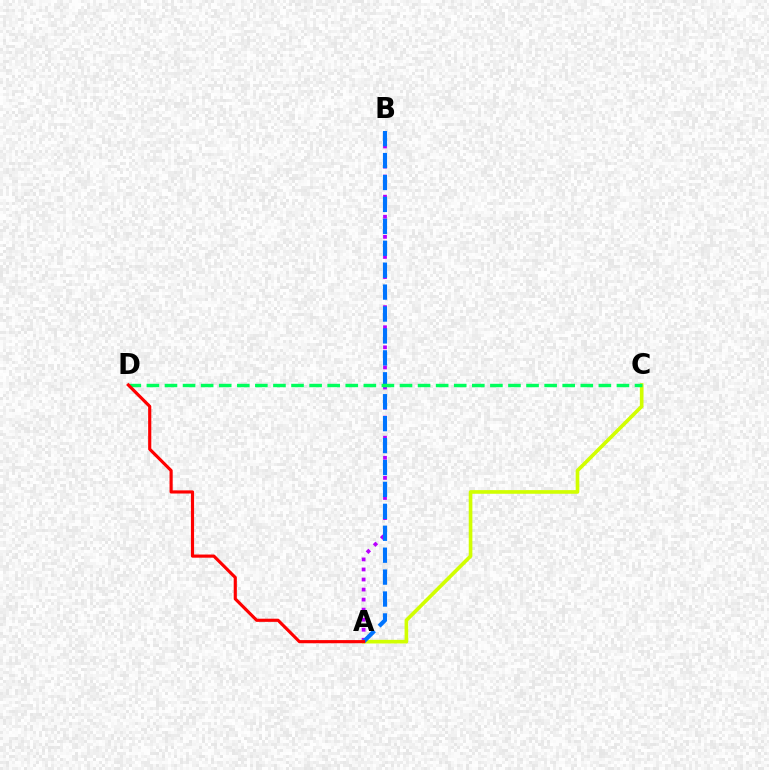{('A', 'B'): [{'color': '#b900ff', 'line_style': 'dotted', 'thickness': 2.73}, {'color': '#0074ff', 'line_style': 'dashed', 'thickness': 2.98}], ('A', 'C'): [{'color': '#d1ff00', 'line_style': 'solid', 'thickness': 2.62}], ('C', 'D'): [{'color': '#00ff5c', 'line_style': 'dashed', 'thickness': 2.46}], ('A', 'D'): [{'color': '#ff0000', 'line_style': 'solid', 'thickness': 2.27}]}